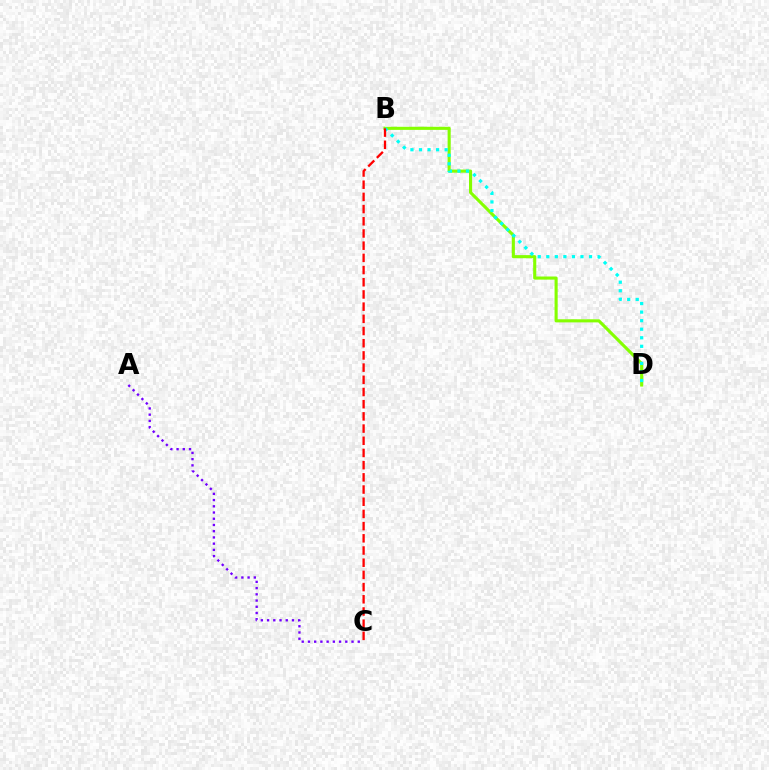{('B', 'D'): [{'color': '#84ff00', 'line_style': 'solid', 'thickness': 2.23}, {'color': '#00fff6', 'line_style': 'dotted', 'thickness': 2.32}], ('B', 'C'): [{'color': '#ff0000', 'line_style': 'dashed', 'thickness': 1.66}], ('A', 'C'): [{'color': '#7200ff', 'line_style': 'dotted', 'thickness': 1.69}]}